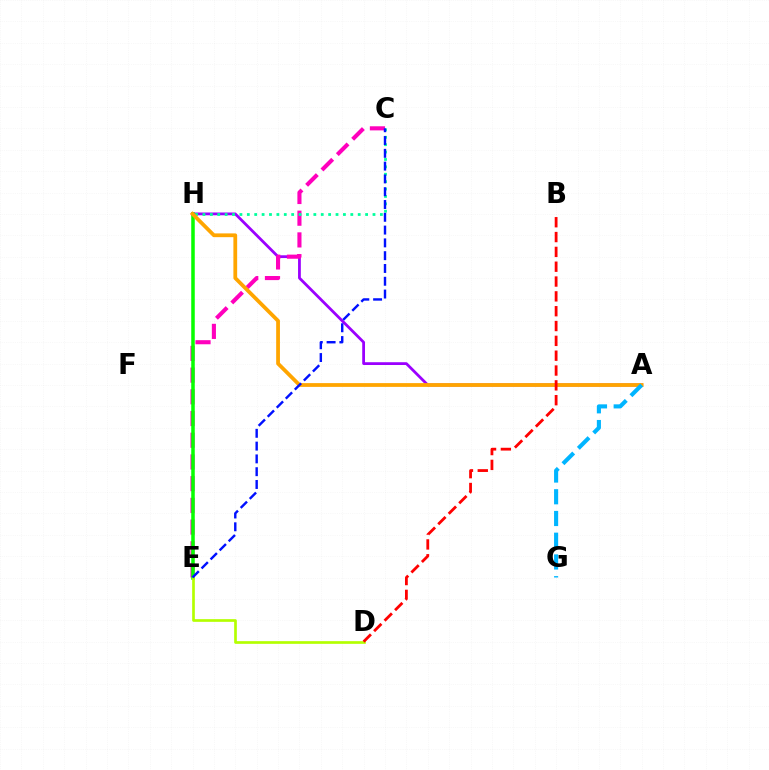{('A', 'H'): [{'color': '#9b00ff', 'line_style': 'solid', 'thickness': 2.0}, {'color': '#ffa500', 'line_style': 'solid', 'thickness': 2.72}], ('C', 'E'): [{'color': '#ff00bd', 'line_style': 'dashed', 'thickness': 2.95}, {'color': '#0010ff', 'line_style': 'dashed', 'thickness': 1.74}], ('E', 'H'): [{'color': '#08ff00', 'line_style': 'solid', 'thickness': 2.54}], ('C', 'H'): [{'color': '#00ff9d', 'line_style': 'dotted', 'thickness': 2.01}], ('D', 'E'): [{'color': '#b3ff00', 'line_style': 'solid', 'thickness': 1.93}], ('A', 'G'): [{'color': '#00b5ff', 'line_style': 'dashed', 'thickness': 2.95}], ('B', 'D'): [{'color': '#ff0000', 'line_style': 'dashed', 'thickness': 2.01}]}